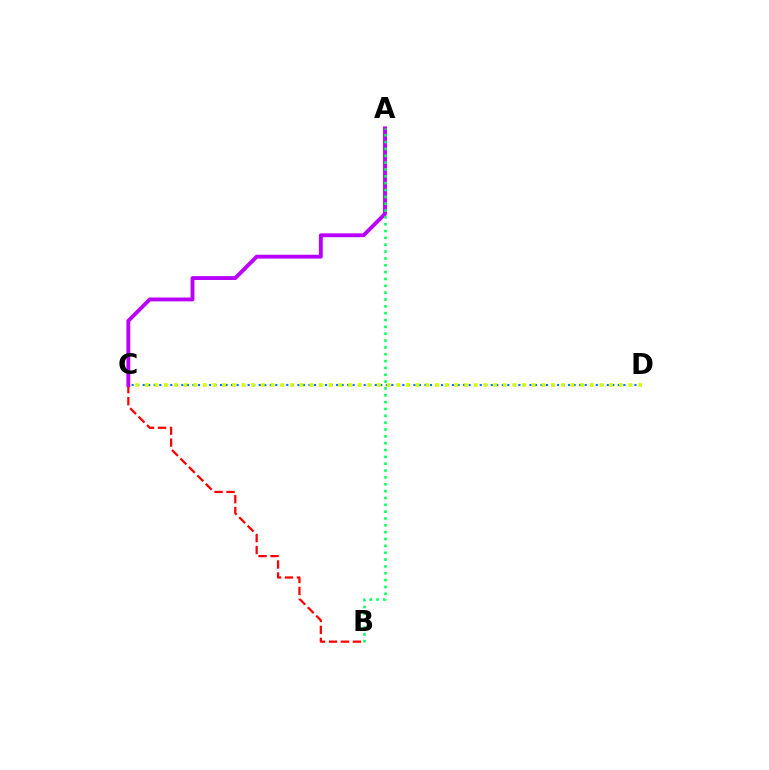{('C', 'D'): [{'color': '#0074ff', 'line_style': 'dotted', 'thickness': 1.5}, {'color': '#d1ff00', 'line_style': 'dotted', 'thickness': 2.63}], ('B', 'C'): [{'color': '#ff0000', 'line_style': 'dashed', 'thickness': 1.62}], ('A', 'C'): [{'color': '#b900ff', 'line_style': 'solid', 'thickness': 2.79}], ('A', 'B'): [{'color': '#00ff5c', 'line_style': 'dotted', 'thickness': 1.86}]}